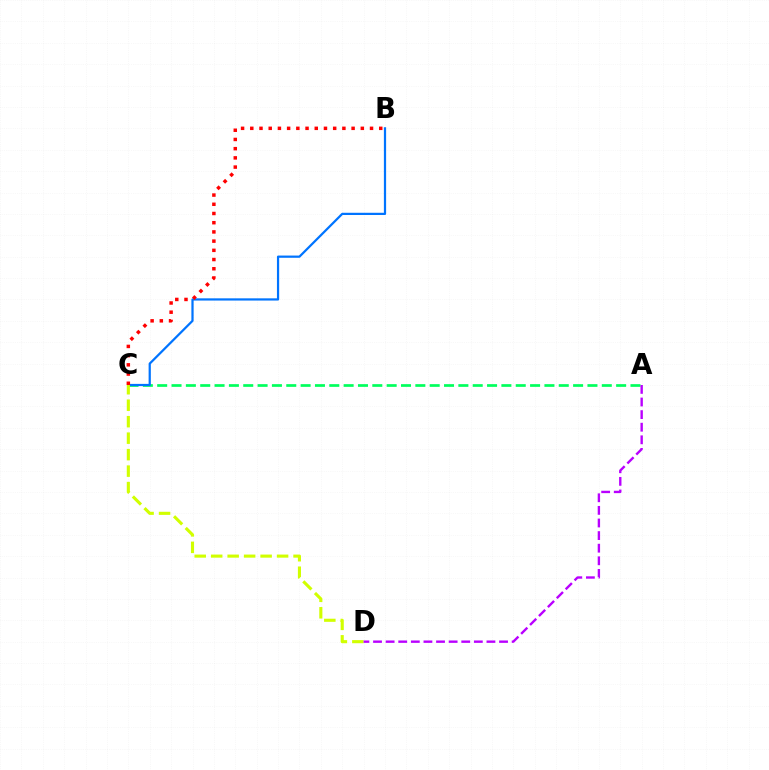{('A', 'C'): [{'color': '#00ff5c', 'line_style': 'dashed', 'thickness': 1.95}], ('B', 'C'): [{'color': '#0074ff', 'line_style': 'solid', 'thickness': 1.6}, {'color': '#ff0000', 'line_style': 'dotted', 'thickness': 2.5}], ('C', 'D'): [{'color': '#d1ff00', 'line_style': 'dashed', 'thickness': 2.24}], ('A', 'D'): [{'color': '#b900ff', 'line_style': 'dashed', 'thickness': 1.71}]}